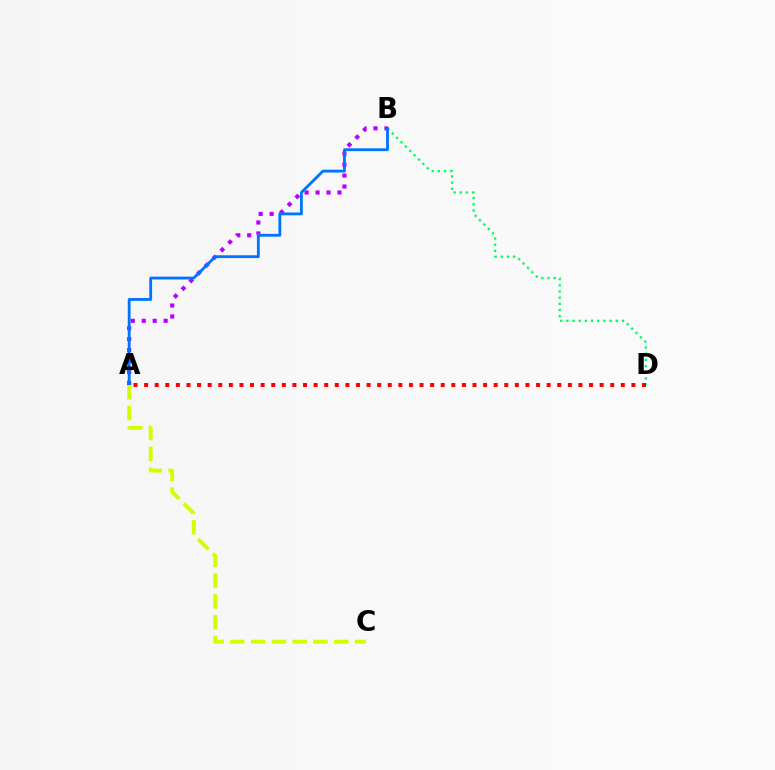{('A', 'B'): [{'color': '#b900ff', 'line_style': 'dotted', 'thickness': 2.98}, {'color': '#0074ff', 'line_style': 'solid', 'thickness': 2.04}], ('B', 'D'): [{'color': '#00ff5c', 'line_style': 'dotted', 'thickness': 1.68}], ('A', 'D'): [{'color': '#ff0000', 'line_style': 'dotted', 'thickness': 2.88}], ('A', 'C'): [{'color': '#d1ff00', 'line_style': 'dashed', 'thickness': 2.82}]}